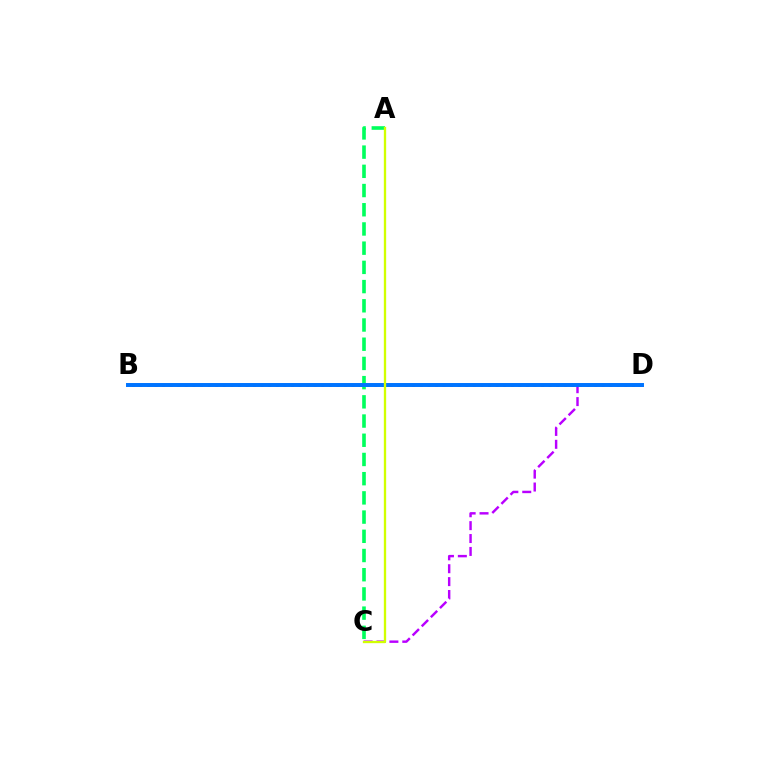{('B', 'D'): [{'color': '#ff0000', 'line_style': 'dotted', 'thickness': 2.06}, {'color': '#0074ff', 'line_style': 'solid', 'thickness': 2.85}], ('A', 'C'): [{'color': '#00ff5c', 'line_style': 'dashed', 'thickness': 2.61}, {'color': '#d1ff00', 'line_style': 'solid', 'thickness': 1.68}], ('C', 'D'): [{'color': '#b900ff', 'line_style': 'dashed', 'thickness': 1.75}]}